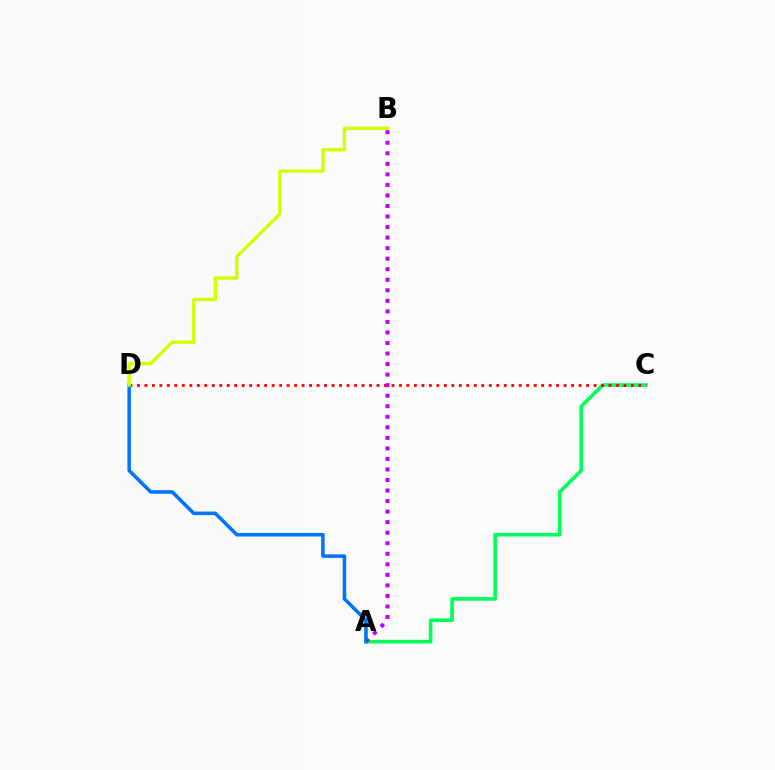{('A', 'C'): [{'color': '#00ff5c', 'line_style': 'solid', 'thickness': 2.61}], ('C', 'D'): [{'color': '#ff0000', 'line_style': 'dotted', 'thickness': 2.03}], ('A', 'B'): [{'color': '#b900ff', 'line_style': 'dotted', 'thickness': 2.86}], ('A', 'D'): [{'color': '#0074ff', 'line_style': 'solid', 'thickness': 2.55}], ('B', 'D'): [{'color': '#d1ff00', 'line_style': 'solid', 'thickness': 2.41}]}